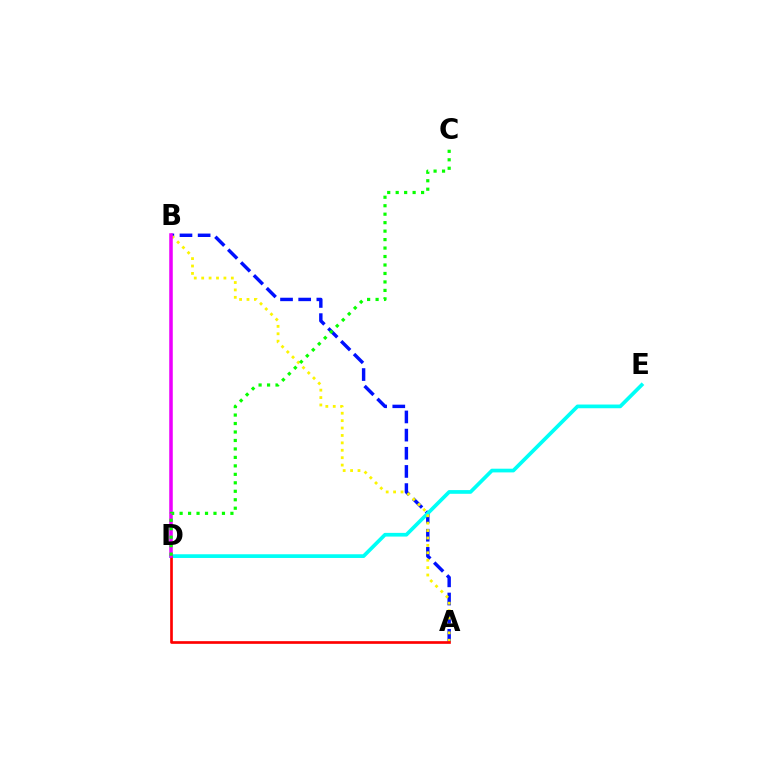{('A', 'B'): [{'color': '#0010ff', 'line_style': 'dashed', 'thickness': 2.47}, {'color': '#fcf500', 'line_style': 'dotted', 'thickness': 2.01}], ('D', 'E'): [{'color': '#00fff6', 'line_style': 'solid', 'thickness': 2.67}], ('A', 'D'): [{'color': '#ff0000', 'line_style': 'solid', 'thickness': 1.92}], ('B', 'D'): [{'color': '#ee00ff', 'line_style': 'solid', 'thickness': 2.55}], ('C', 'D'): [{'color': '#08ff00', 'line_style': 'dotted', 'thickness': 2.3}]}